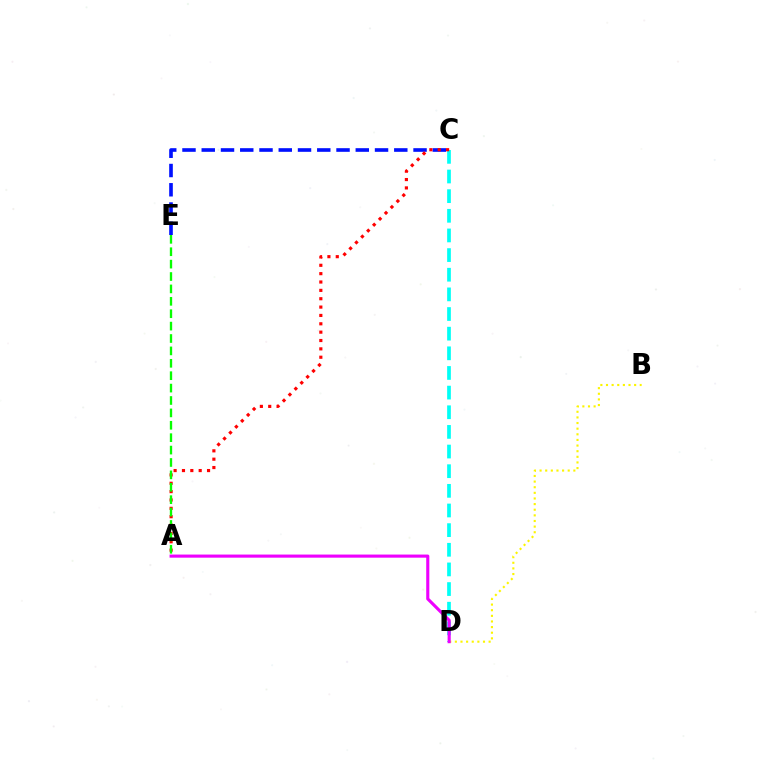{('C', 'E'): [{'color': '#0010ff', 'line_style': 'dashed', 'thickness': 2.62}], ('C', 'D'): [{'color': '#00fff6', 'line_style': 'dashed', 'thickness': 2.67}], ('B', 'D'): [{'color': '#fcf500', 'line_style': 'dotted', 'thickness': 1.53}], ('A', 'D'): [{'color': '#ee00ff', 'line_style': 'solid', 'thickness': 2.24}], ('A', 'C'): [{'color': '#ff0000', 'line_style': 'dotted', 'thickness': 2.27}], ('A', 'E'): [{'color': '#08ff00', 'line_style': 'dashed', 'thickness': 1.68}]}